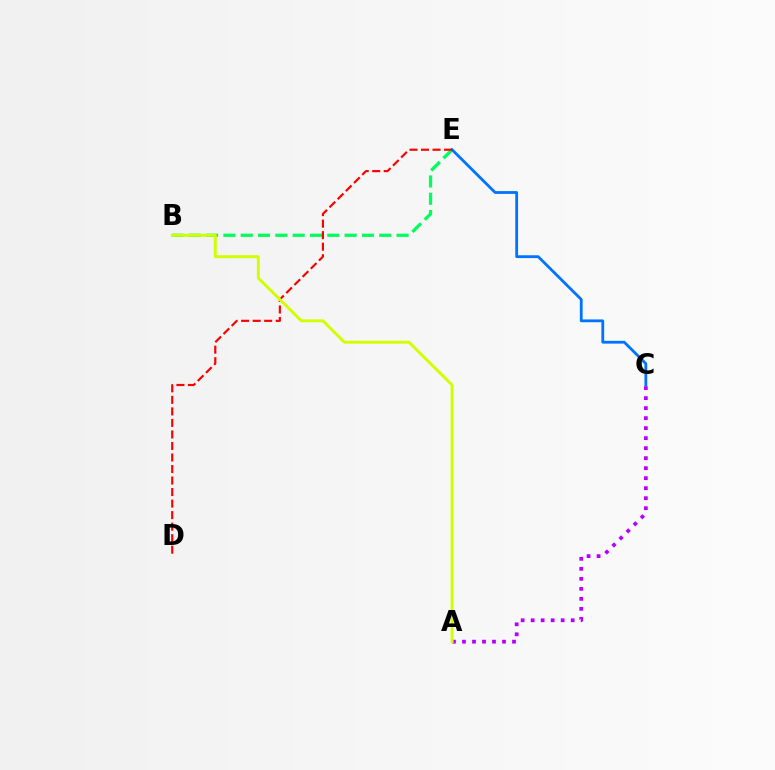{('B', 'E'): [{'color': '#00ff5c', 'line_style': 'dashed', 'thickness': 2.35}], ('C', 'E'): [{'color': '#0074ff', 'line_style': 'solid', 'thickness': 2.02}], ('A', 'C'): [{'color': '#b900ff', 'line_style': 'dotted', 'thickness': 2.72}], ('D', 'E'): [{'color': '#ff0000', 'line_style': 'dashed', 'thickness': 1.57}], ('A', 'B'): [{'color': '#d1ff00', 'line_style': 'solid', 'thickness': 2.11}]}